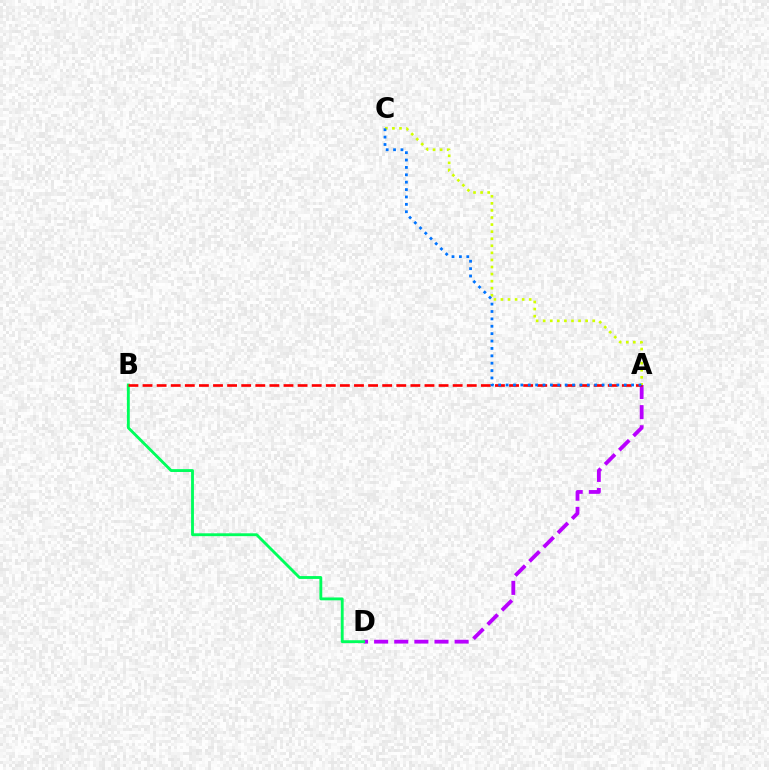{('A', 'D'): [{'color': '#b900ff', 'line_style': 'dashed', 'thickness': 2.73}], ('B', 'D'): [{'color': '#00ff5c', 'line_style': 'solid', 'thickness': 2.06}], ('A', 'B'): [{'color': '#ff0000', 'line_style': 'dashed', 'thickness': 1.92}], ('A', 'C'): [{'color': '#d1ff00', 'line_style': 'dotted', 'thickness': 1.92}, {'color': '#0074ff', 'line_style': 'dotted', 'thickness': 2.01}]}